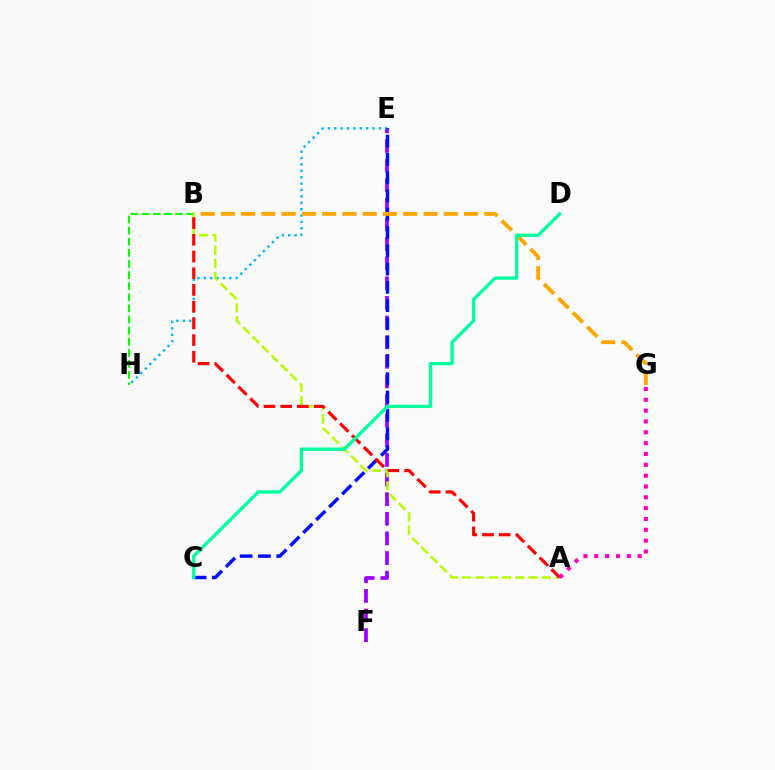{('B', 'H'): [{'color': '#08ff00', 'line_style': 'dashed', 'thickness': 1.51}], ('E', 'F'): [{'color': '#9b00ff', 'line_style': 'dashed', 'thickness': 2.67}], ('E', 'H'): [{'color': '#00b5ff', 'line_style': 'dotted', 'thickness': 1.73}], ('C', 'E'): [{'color': '#0010ff', 'line_style': 'dashed', 'thickness': 2.48}], ('B', 'G'): [{'color': '#ffa500', 'line_style': 'dashed', 'thickness': 2.75}], ('A', 'B'): [{'color': '#b3ff00', 'line_style': 'dashed', 'thickness': 1.81}, {'color': '#ff0000', 'line_style': 'dashed', 'thickness': 2.27}], ('C', 'D'): [{'color': '#00ff9d', 'line_style': 'solid', 'thickness': 2.39}], ('A', 'G'): [{'color': '#ff00bd', 'line_style': 'dotted', 'thickness': 2.94}]}